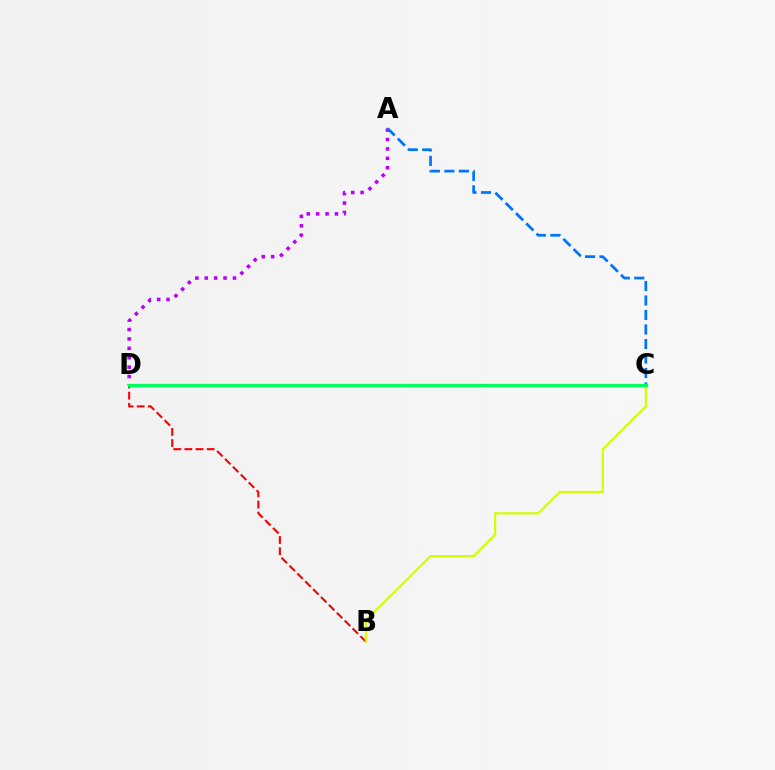{('A', 'D'): [{'color': '#b900ff', 'line_style': 'dotted', 'thickness': 2.55}], ('B', 'D'): [{'color': '#ff0000', 'line_style': 'dashed', 'thickness': 1.51}], ('B', 'C'): [{'color': '#d1ff00', 'line_style': 'solid', 'thickness': 1.59}], ('A', 'C'): [{'color': '#0074ff', 'line_style': 'dashed', 'thickness': 1.97}], ('C', 'D'): [{'color': '#00ff5c', 'line_style': 'solid', 'thickness': 2.42}]}